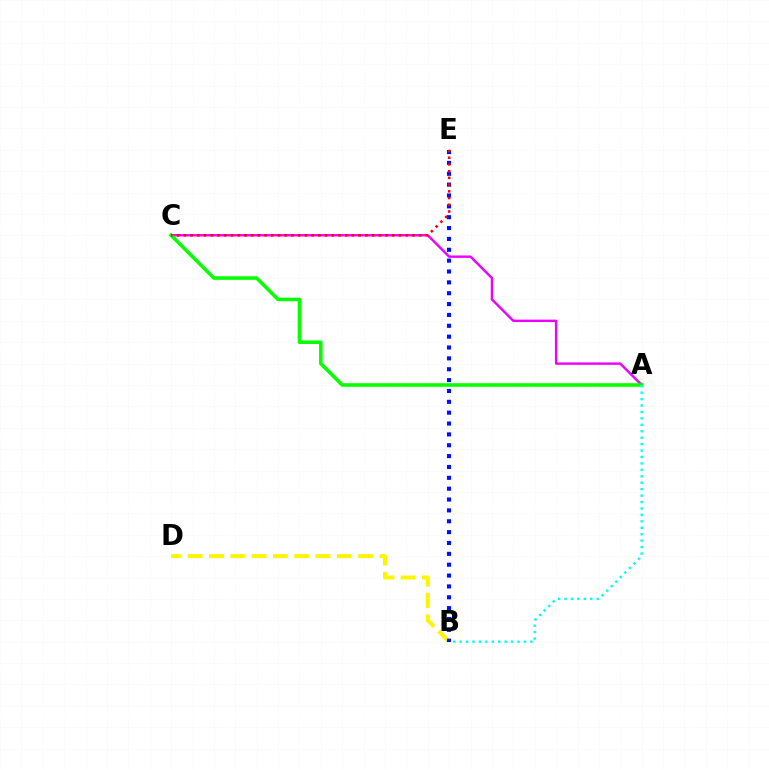{('B', 'D'): [{'color': '#fcf500', 'line_style': 'dashed', 'thickness': 2.89}], ('A', 'C'): [{'color': '#ee00ff', 'line_style': 'solid', 'thickness': 1.74}, {'color': '#08ff00', 'line_style': 'solid', 'thickness': 2.57}], ('B', 'E'): [{'color': '#0010ff', 'line_style': 'dotted', 'thickness': 2.95}], ('C', 'E'): [{'color': '#ff0000', 'line_style': 'dotted', 'thickness': 1.83}], ('A', 'B'): [{'color': '#00fff6', 'line_style': 'dotted', 'thickness': 1.75}]}